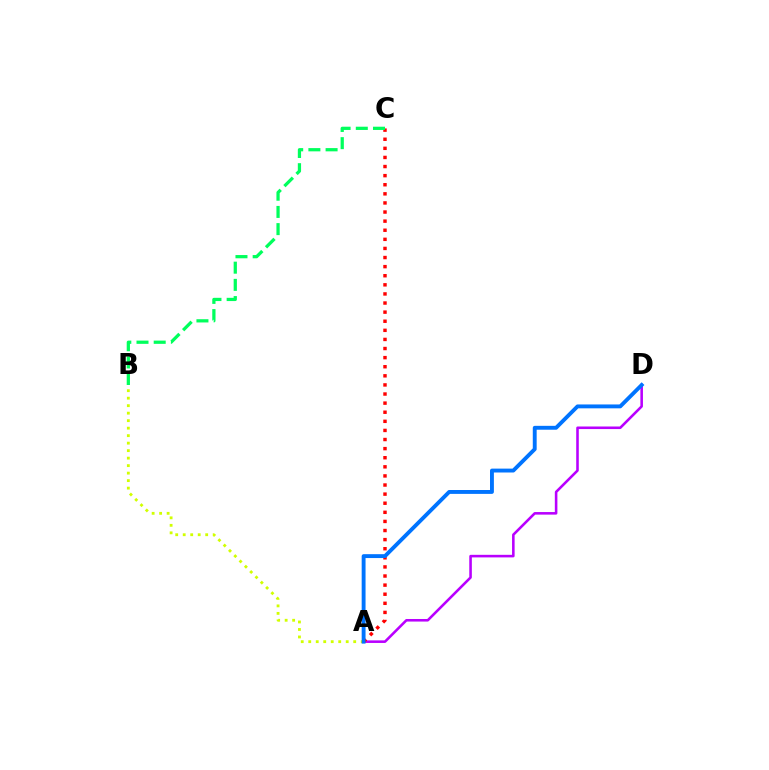{('A', 'D'): [{'color': '#b900ff', 'line_style': 'solid', 'thickness': 1.85}, {'color': '#0074ff', 'line_style': 'solid', 'thickness': 2.79}], ('A', 'B'): [{'color': '#d1ff00', 'line_style': 'dotted', 'thickness': 2.04}], ('A', 'C'): [{'color': '#ff0000', 'line_style': 'dotted', 'thickness': 2.47}], ('B', 'C'): [{'color': '#00ff5c', 'line_style': 'dashed', 'thickness': 2.34}]}